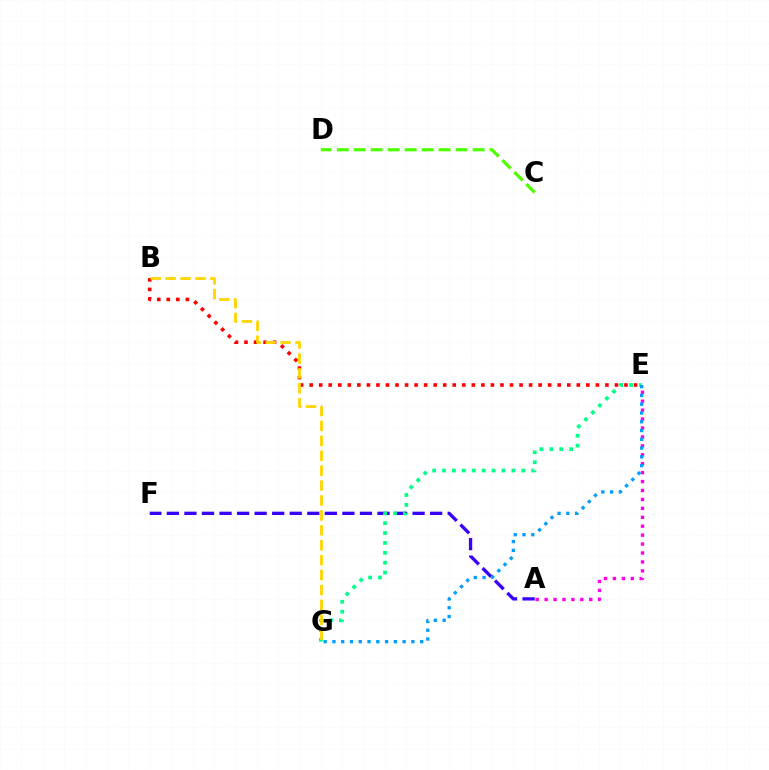{('B', 'E'): [{'color': '#ff0000', 'line_style': 'dotted', 'thickness': 2.59}], ('C', 'D'): [{'color': '#4fff00', 'line_style': 'dashed', 'thickness': 2.31}], ('A', 'F'): [{'color': '#3700ff', 'line_style': 'dashed', 'thickness': 2.38}], ('E', 'G'): [{'color': '#00ff86', 'line_style': 'dotted', 'thickness': 2.69}, {'color': '#009eff', 'line_style': 'dotted', 'thickness': 2.38}], ('A', 'E'): [{'color': '#ff00ed', 'line_style': 'dotted', 'thickness': 2.43}], ('B', 'G'): [{'color': '#ffd500', 'line_style': 'dashed', 'thickness': 2.03}]}